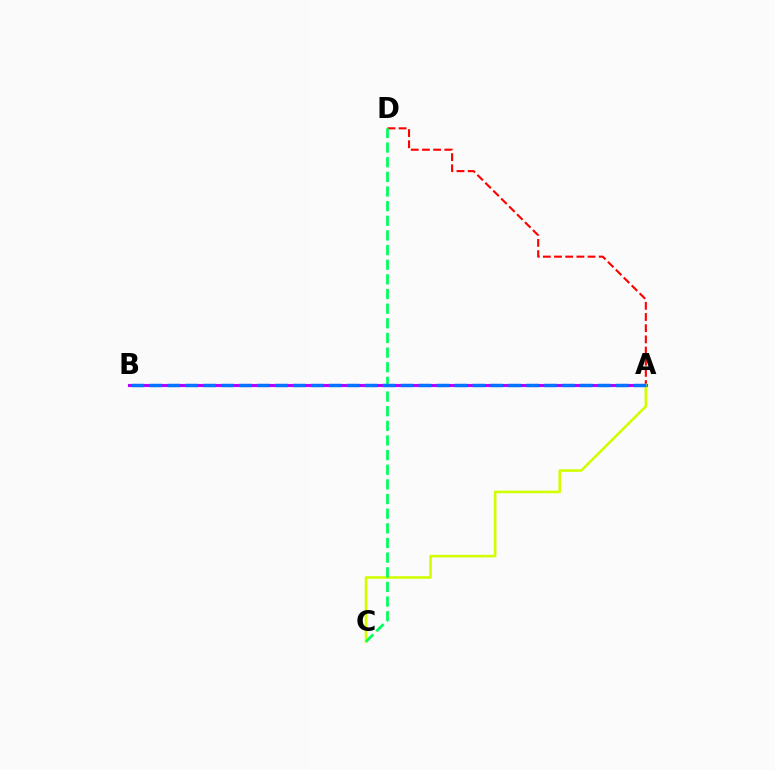{('A', 'D'): [{'color': '#ff0000', 'line_style': 'dashed', 'thickness': 1.52}], ('A', 'B'): [{'color': '#b900ff', 'line_style': 'solid', 'thickness': 2.24}, {'color': '#0074ff', 'line_style': 'dashed', 'thickness': 2.44}], ('A', 'C'): [{'color': '#d1ff00', 'line_style': 'solid', 'thickness': 1.86}], ('C', 'D'): [{'color': '#00ff5c', 'line_style': 'dashed', 'thickness': 1.99}]}